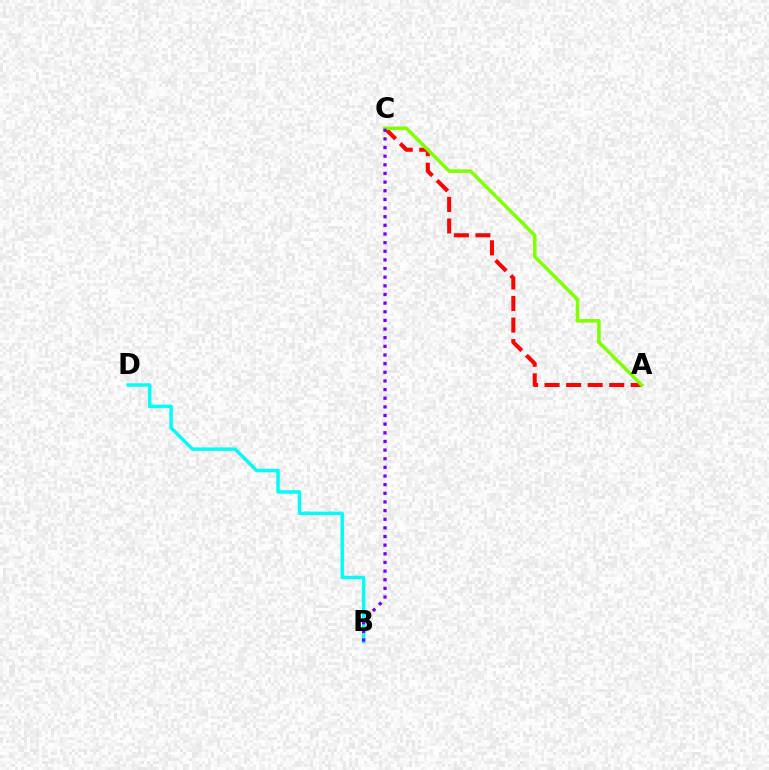{('A', 'C'): [{'color': '#ff0000', 'line_style': 'dashed', 'thickness': 2.93}, {'color': '#84ff00', 'line_style': 'solid', 'thickness': 2.59}], ('B', 'D'): [{'color': '#00fff6', 'line_style': 'solid', 'thickness': 2.49}], ('B', 'C'): [{'color': '#7200ff', 'line_style': 'dotted', 'thickness': 2.35}]}